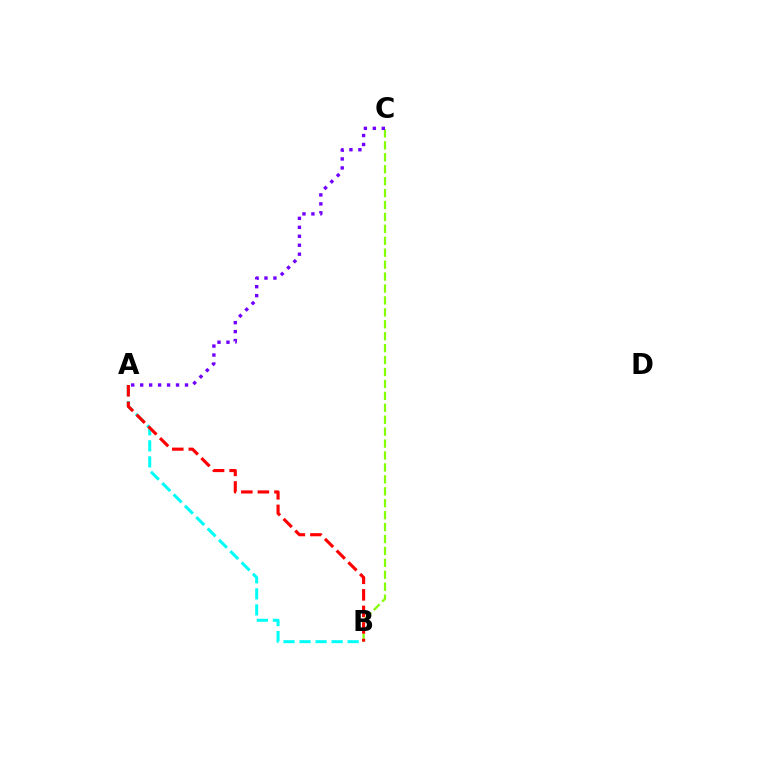{('A', 'B'): [{'color': '#00fff6', 'line_style': 'dashed', 'thickness': 2.18}, {'color': '#ff0000', 'line_style': 'dashed', 'thickness': 2.25}], ('B', 'C'): [{'color': '#84ff00', 'line_style': 'dashed', 'thickness': 1.62}], ('A', 'C'): [{'color': '#7200ff', 'line_style': 'dotted', 'thickness': 2.44}]}